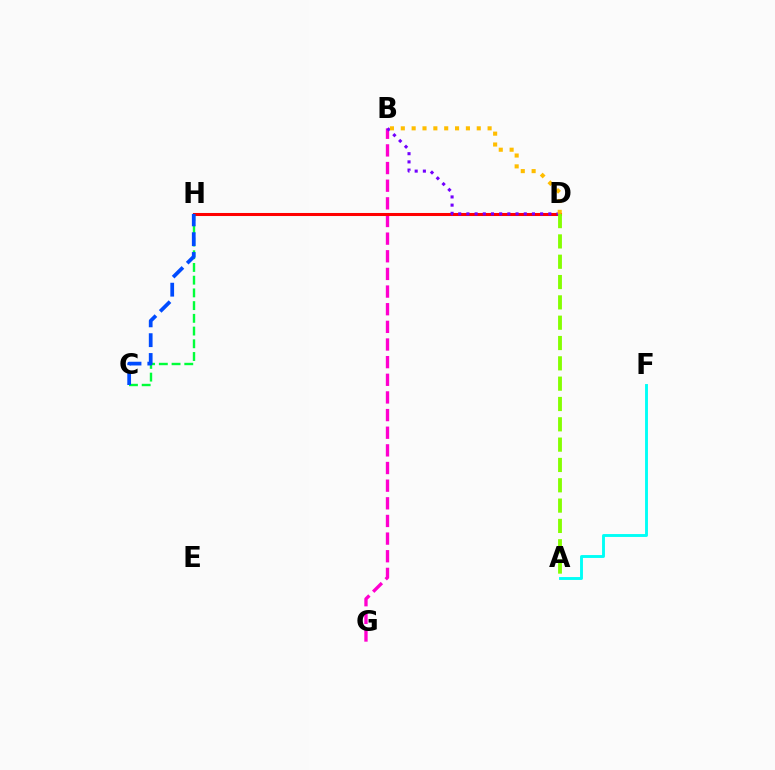{('C', 'H'): [{'color': '#00ff39', 'line_style': 'dashed', 'thickness': 1.73}, {'color': '#004bff', 'line_style': 'dashed', 'thickness': 2.69}], ('B', 'G'): [{'color': '#ff00cf', 'line_style': 'dashed', 'thickness': 2.4}], ('D', 'H'): [{'color': '#ff0000', 'line_style': 'solid', 'thickness': 2.19}], ('B', 'D'): [{'color': '#7200ff', 'line_style': 'dotted', 'thickness': 2.23}, {'color': '#ffbd00', 'line_style': 'dotted', 'thickness': 2.95}], ('A', 'D'): [{'color': '#84ff00', 'line_style': 'dashed', 'thickness': 2.76}], ('A', 'F'): [{'color': '#00fff6', 'line_style': 'solid', 'thickness': 2.08}]}